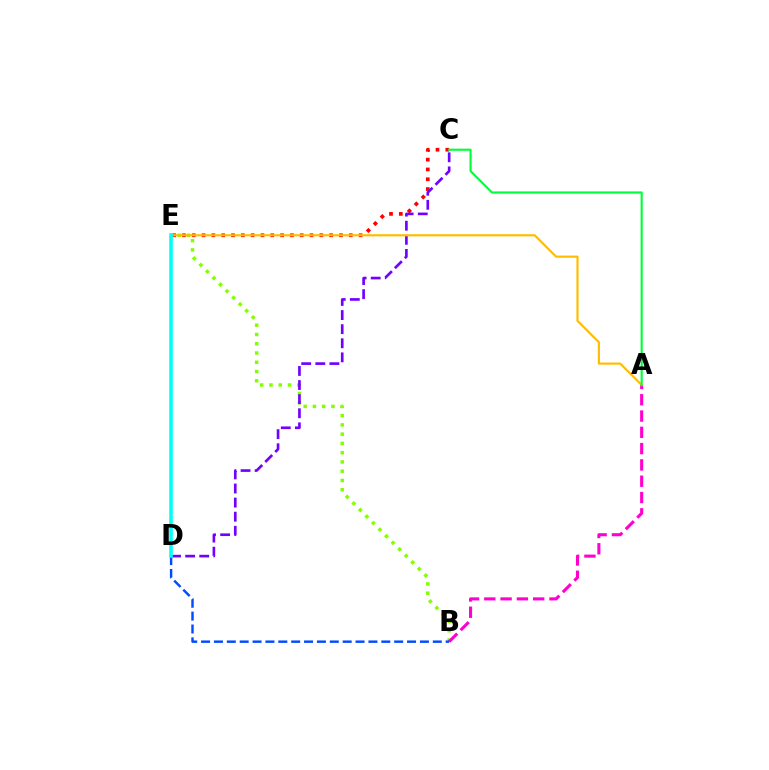{('B', 'E'): [{'color': '#84ff00', 'line_style': 'dotted', 'thickness': 2.52}], ('A', 'B'): [{'color': '#ff00cf', 'line_style': 'dashed', 'thickness': 2.21}], ('C', 'E'): [{'color': '#ff0000', 'line_style': 'dotted', 'thickness': 2.67}], ('C', 'D'): [{'color': '#7200ff', 'line_style': 'dashed', 'thickness': 1.92}], ('B', 'D'): [{'color': '#004bff', 'line_style': 'dashed', 'thickness': 1.75}], ('A', 'E'): [{'color': '#ffbd00', 'line_style': 'solid', 'thickness': 1.56}], ('D', 'E'): [{'color': '#00fff6', 'line_style': 'solid', 'thickness': 2.57}], ('A', 'C'): [{'color': '#00ff39', 'line_style': 'solid', 'thickness': 1.54}]}